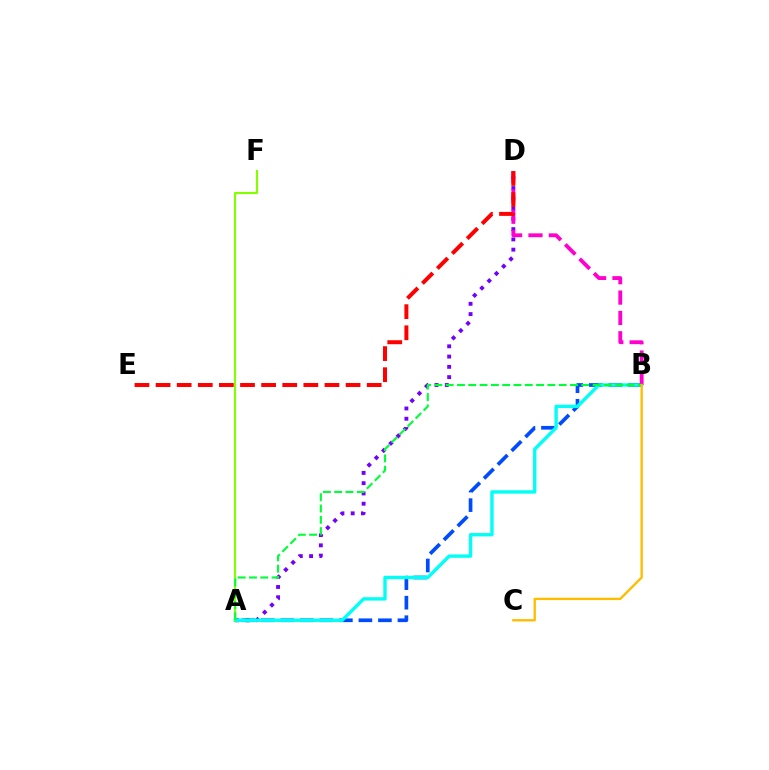{('A', 'D'): [{'color': '#7200ff', 'line_style': 'dotted', 'thickness': 2.79}], ('A', 'B'): [{'color': '#004bff', 'line_style': 'dashed', 'thickness': 2.65}, {'color': '#00fff6', 'line_style': 'solid', 'thickness': 2.43}, {'color': '#00ff39', 'line_style': 'dashed', 'thickness': 1.54}], ('A', 'F'): [{'color': '#84ff00', 'line_style': 'solid', 'thickness': 1.53}], ('B', 'D'): [{'color': '#ff00cf', 'line_style': 'dashed', 'thickness': 2.76}], ('D', 'E'): [{'color': '#ff0000', 'line_style': 'dashed', 'thickness': 2.87}], ('B', 'C'): [{'color': '#ffbd00', 'line_style': 'solid', 'thickness': 1.69}]}